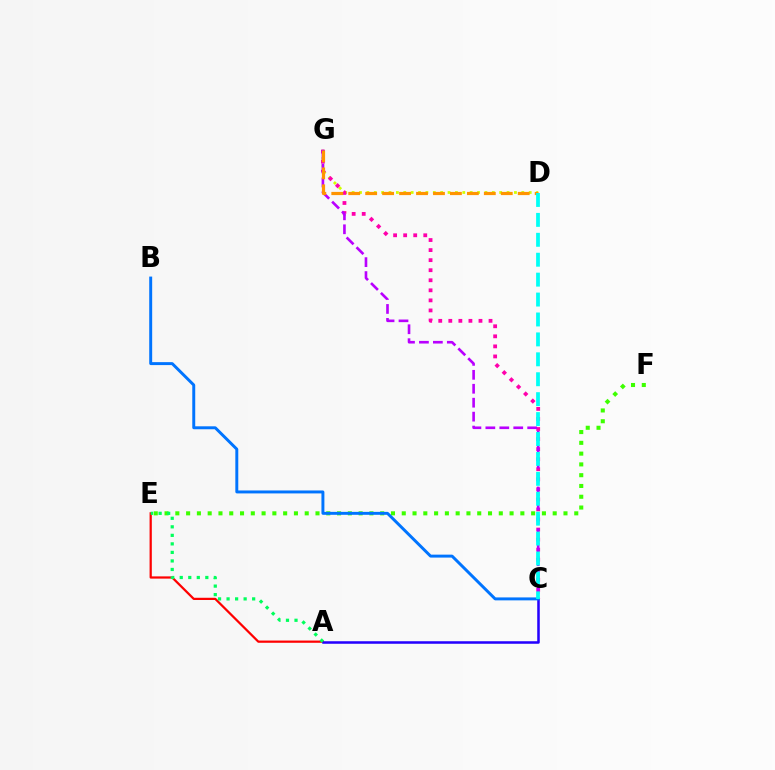{('D', 'G'): [{'color': '#d1ff00', 'line_style': 'dotted', 'thickness': 2.0}, {'color': '#ff9400', 'line_style': 'dashed', 'thickness': 2.3}], ('C', 'G'): [{'color': '#ff00ac', 'line_style': 'dotted', 'thickness': 2.73}, {'color': '#b900ff', 'line_style': 'dashed', 'thickness': 1.89}], ('A', 'E'): [{'color': '#ff0000', 'line_style': 'solid', 'thickness': 1.61}, {'color': '#00ff5c', 'line_style': 'dotted', 'thickness': 2.32}], ('A', 'C'): [{'color': '#2500ff', 'line_style': 'solid', 'thickness': 1.82}], ('E', 'F'): [{'color': '#3dff00', 'line_style': 'dotted', 'thickness': 2.93}], ('B', 'C'): [{'color': '#0074ff', 'line_style': 'solid', 'thickness': 2.12}], ('C', 'D'): [{'color': '#00fff6', 'line_style': 'dashed', 'thickness': 2.71}]}